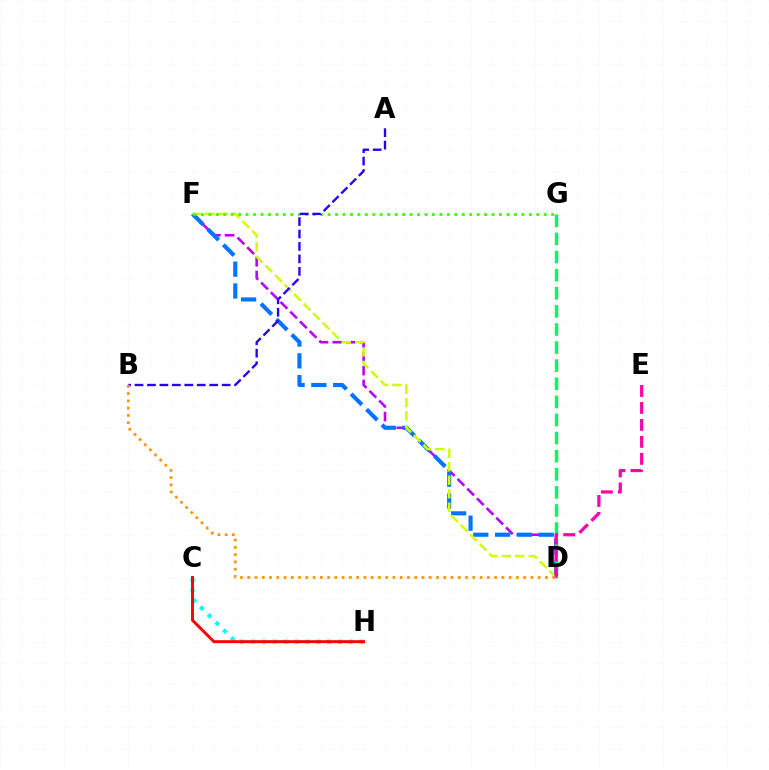{('D', 'F'): [{'color': '#b900ff', 'line_style': 'dashed', 'thickness': 1.86}, {'color': '#0074ff', 'line_style': 'dashed', 'thickness': 2.96}, {'color': '#d1ff00', 'line_style': 'dashed', 'thickness': 1.83}], ('D', 'G'): [{'color': '#00ff5c', 'line_style': 'dashed', 'thickness': 2.46}], ('C', 'H'): [{'color': '#00fff6', 'line_style': 'dotted', 'thickness': 2.95}, {'color': '#ff0000', 'line_style': 'solid', 'thickness': 2.11}], ('D', 'E'): [{'color': '#ff00ac', 'line_style': 'dashed', 'thickness': 2.31}], ('F', 'G'): [{'color': '#3dff00', 'line_style': 'dotted', 'thickness': 2.03}], ('A', 'B'): [{'color': '#2500ff', 'line_style': 'dashed', 'thickness': 1.69}], ('B', 'D'): [{'color': '#ff9400', 'line_style': 'dotted', 'thickness': 1.97}]}